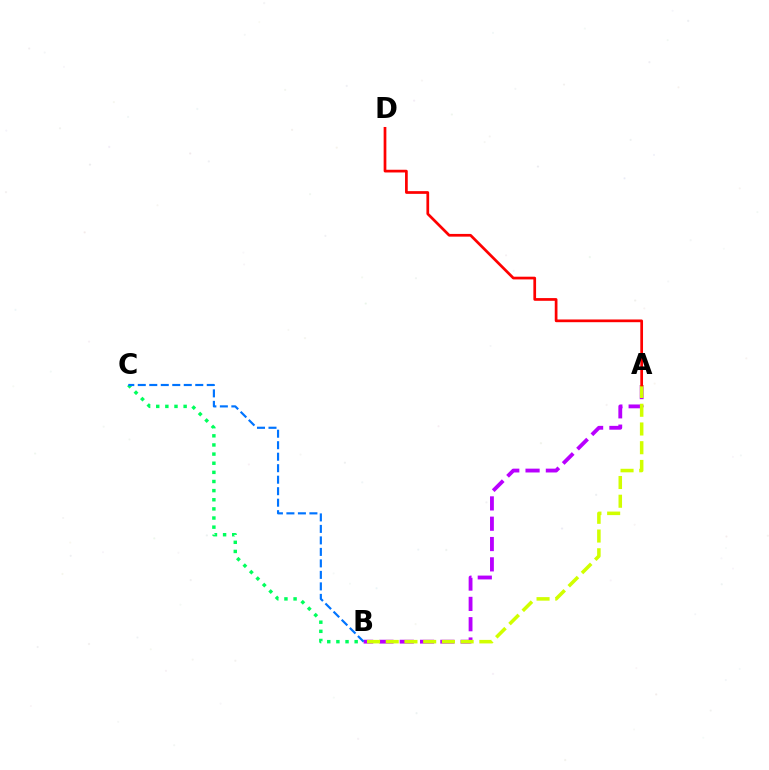{('B', 'C'): [{'color': '#00ff5c', 'line_style': 'dotted', 'thickness': 2.48}, {'color': '#0074ff', 'line_style': 'dashed', 'thickness': 1.56}], ('A', 'B'): [{'color': '#b900ff', 'line_style': 'dashed', 'thickness': 2.76}, {'color': '#d1ff00', 'line_style': 'dashed', 'thickness': 2.54}], ('A', 'D'): [{'color': '#ff0000', 'line_style': 'solid', 'thickness': 1.95}]}